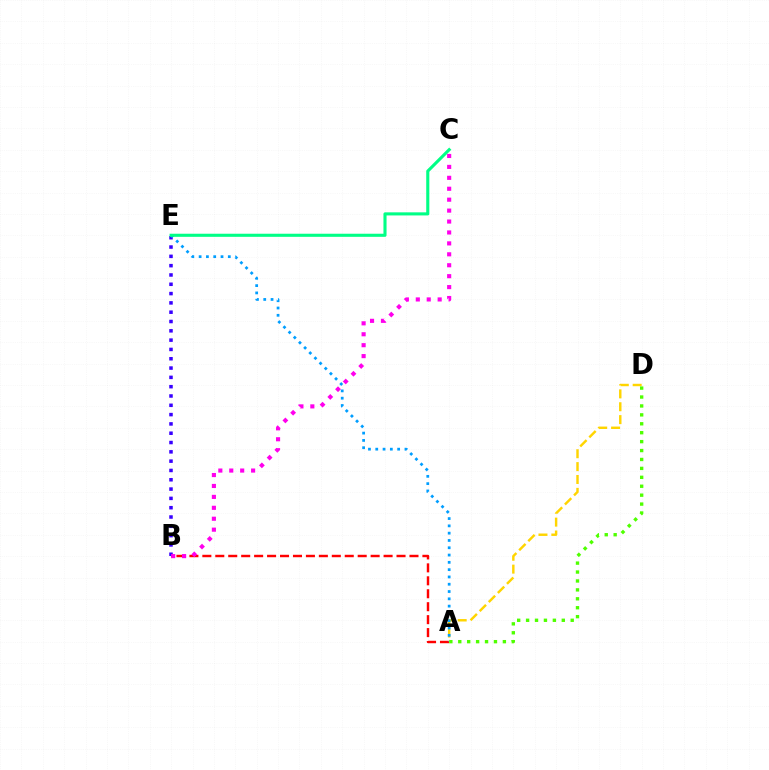{('A', 'D'): [{'color': '#ffd500', 'line_style': 'dashed', 'thickness': 1.75}, {'color': '#4fff00', 'line_style': 'dotted', 'thickness': 2.42}], ('A', 'B'): [{'color': '#ff0000', 'line_style': 'dashed', 'thickness': 1.76}], ('B', 'E'): [{'color': '#3700ff', 'line_style': 'dotted', 'thickness': 2.53}], ('A', 'E'): [{'color': '#009eff', 'line_style': 'dotted', 'thickness': 1.98}], ('C', 'E'): [{'color': '#00ff86', 'line_style': 'solid', 'thickness': 2.23}], ('B', 'C'): [{'color': '#ff00ed', 'line_style': 'dotted', 'thickness': 2.97}]}